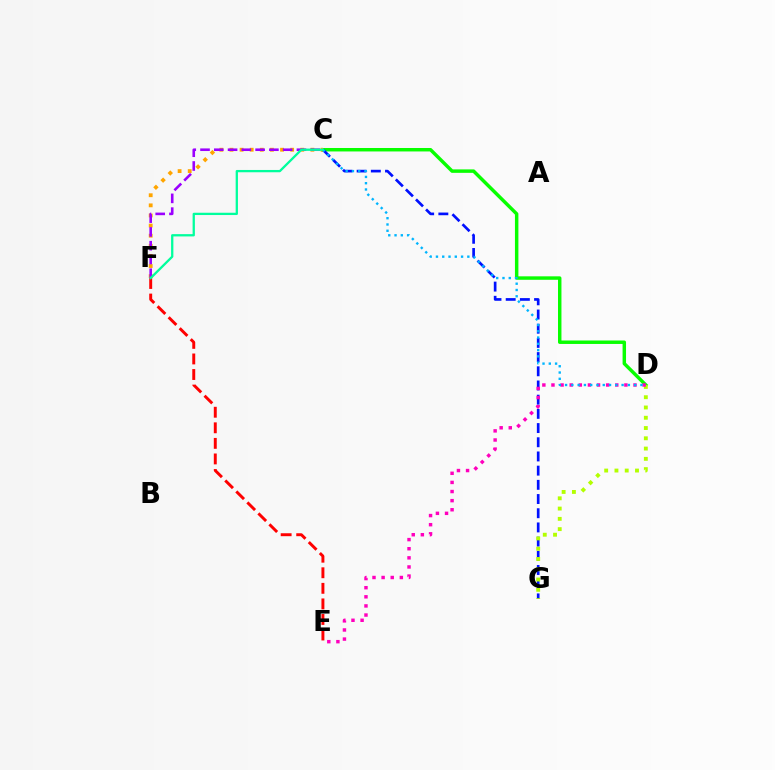{('C', 'D'): [{'color': '#08ff00', 'line_style': 'solid', 'thickness': 2.49}, {'color': '#00b5ff', 'line_style': 'dotted', 'thickness': 1.71}], ('E', 'F'): [{'color': '#ff0000', 'line_style': 'dashed', 'thickness': 2.11}], ('C', 'F'): [{'color': '#ffa500', 'line_style': 'dotted', 'thickness': 2.75}, {'color': '#9b00ff', 'line_style': 'dashed', 'thickness': 1.87}, {'color': '#00ff9d', 'line_style': 'solid', 'thickness': 1.65}], ('C', 'G'): [{'color': '#0010ff', 'line_style': 'dashed', 'thickness': 1.93}], ('D', 'G'): [{'color': '#b3ff00', 'line_style': 'dotted', 'thickness': 2.79}], ('D', 'E'): [{'color': '#ff00bd', 'line_style': 'dotted', 'thickness': 2.48}]}